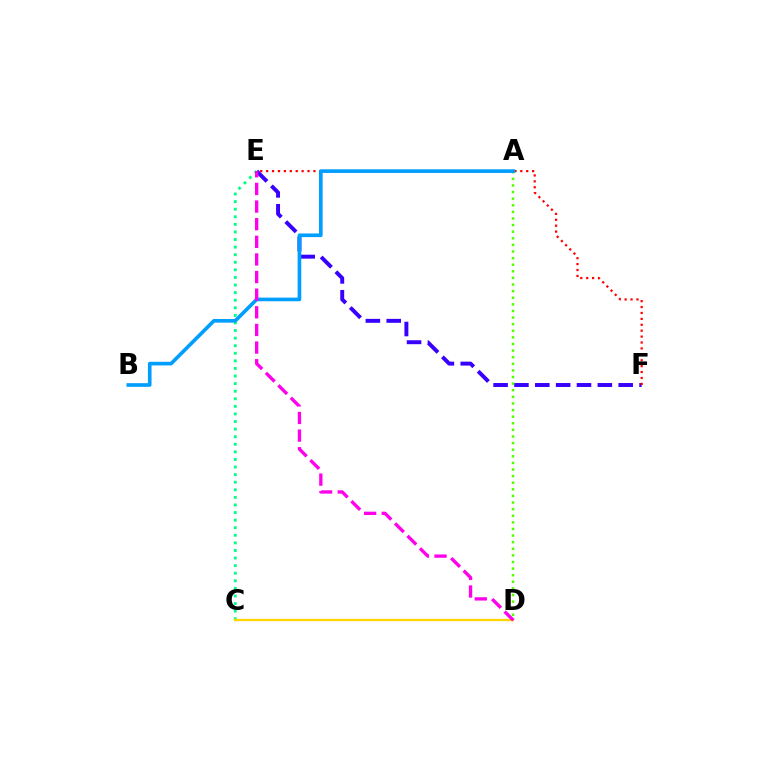{('C', 'E'): [{'color': '#00ff86', 'line_style': 'dotted', 'thickness': 2.06}], ('E', 'F'): [{'color': '#3700ff', 'line_style': 'dashed', 'thickness': 2.83}, {'color': '#ff0000', 'line_style': 'dotted', 'thickness': 1.61}], ('A', 'D'): [{'color': '#4fff00', 'line_style': 'dotted', 'thickness': 1.79}], ('C', 'D'): [{'color': '#ffd500', 'line_style': 'solid', 'thickness': 1.69}], ('A', 'B'): [{'color': '#009eff', 'line_style': 'solid', 'thickness': 2.63}], ('D', 'E'): [{'color': '#ff00ed', 'line_style': 'dashed', 'thickness': 2.39}]}